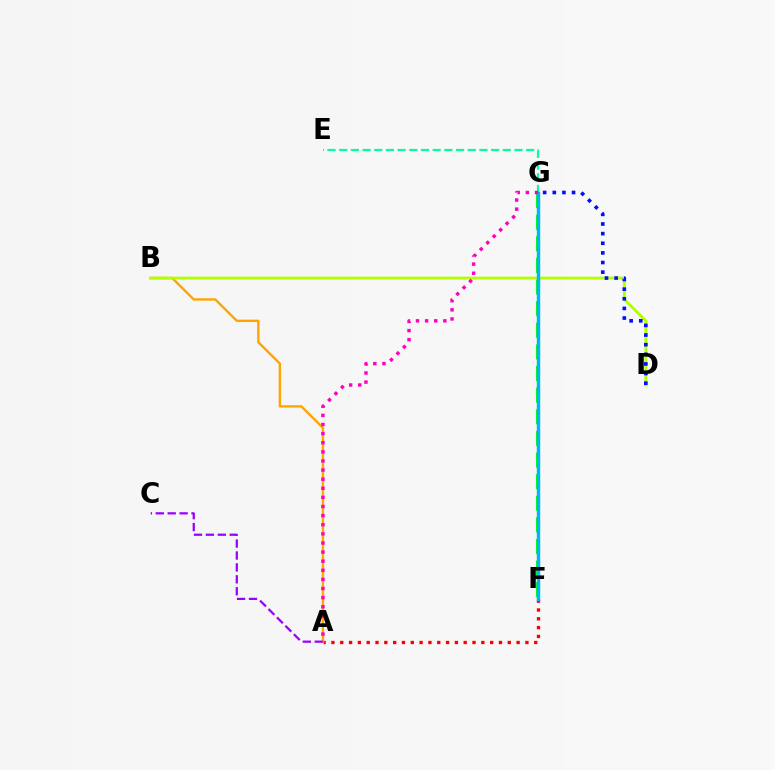{('A', 'F'): [{'color': '#ff0000', 'line_style': 'dotted', 'thickness': 2.4}], ('F', 'G'): [{'color': '#08ff00', 'line_style': 'dashed', 'thickness': 2.94}, {'color': '#00b5ff', 'line_style': 'solid', 'thickness': 2.46}], ('E', 'G'): [{'color': '#00ff9d', 'line_style': 'dashed', 'thickness': 1.59}], ('A', 'B'): [{'color': '#ffa500', 'line_style': 'solid', 'thickness': 1.72}], ('B', 'D'): [{'color': '#b3ff00', 'line_style': 'solid', 'thickness': 2.03}], ('A', 'C'): [{'color': '#9b00ff', 'line_style': 'dashed', 'thickness': 1.62}], ('A', 'G'): [{'color': '#ff00bd', 'line_style': 'dotted', 'thickness': 2.48}], ('D', 'G'): [{'color': '#0010ff', 'line_style': 'dotted', 'thickness': 2.62}]}